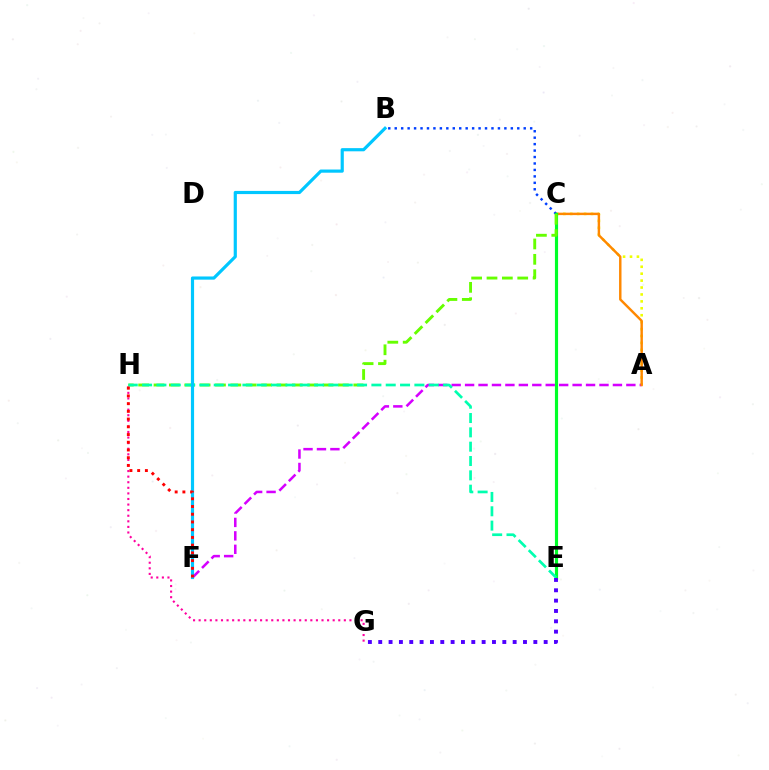{('A', 'C'): [{'color': '#eeff00', 'line_style': 'dotted', 'thickness': 1.88}, {'color': '#ff8800', 'line_style': 'solid', 'thickness': 1.75}], ('A', 'F'): [{'color': '#d600ff', 'line_style': 'dashed', 'thickness': 1.83}], ('B', 'C'): [{'color': '#003fff', 'line_style': 'dotted', 'thickness': 1.75}], ('G', 'H'): [{'color': '#ff00a0', 'line_style': 'dotted', 'thickness': 1.52}], ('C', 'E'): [{'color': '#00ff27', 'line_style': 'solid', 'thickness': 2.27}], ('C', 'H'): [{'color': '#66ff00', 'line_style': 'dashed', 'thickness': 2.09}], ('E', 'H'): [{'color': '#00ffaf', 'line_style': 'dashed', 'thickness': 1.95}], ('B', 'F'): [{'color': '#00c7ff', 'line_style': 'solid', 'thickness': 2.29}], ('E', 'G'): [{'color': '#4f00ff', 'line_style': 'dotted', 'thickness': 2.81}], ('F', 'H'): [{'color': '#ff0000', 'line_style': 'dotted', 'thickness': 2.1}]}